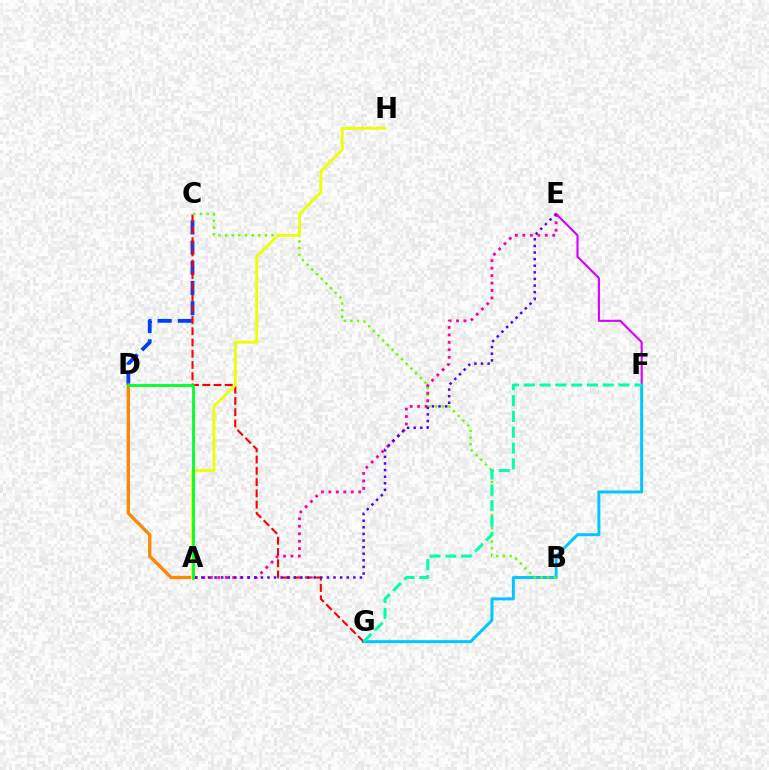{('C', 'D'): [{'color': '#003fff', 'line_style': 'dashed', 'thickness': 2.75}], ('E', 'F'): [{'color': '#d600ff', 'line_style': 'solid', 'thickness': 1.52}], ('F', 'G'): [{'color': '#00c7ff', 'line_style': 'solid', 'thickness': 2.14}, {'color': '#00ffaf', 'line_style': 'dashed', 'thickness': 2.15}], ('C', 'G'): [{'color': '#ff0000', 'line_style': 'dashed', 'thickness': 1.53}], ('B', 'C'): [{'color': '#66ff00', 'line_style': 'dotted', 'thickness': 1.8}], ('A', 'D'): [{'color': '#ff8800', 'line_style': 'solid', 'thickness': 2.39}, {'color': '#00ff27', 'line_style': 'solid', 'thickness': 1.99}], ('A', 'E'): [{'color': '#ff00a0', 'line_style': 'dotted', 'thickness': 2.03}, {'color': '#4f00ff', 'line_style': 'dotted', 'thickness': 1.8}], ('A', 'H'): [{'color': '#eeff00', 'line_style': 'solid', 'thickness': 2.01}]}